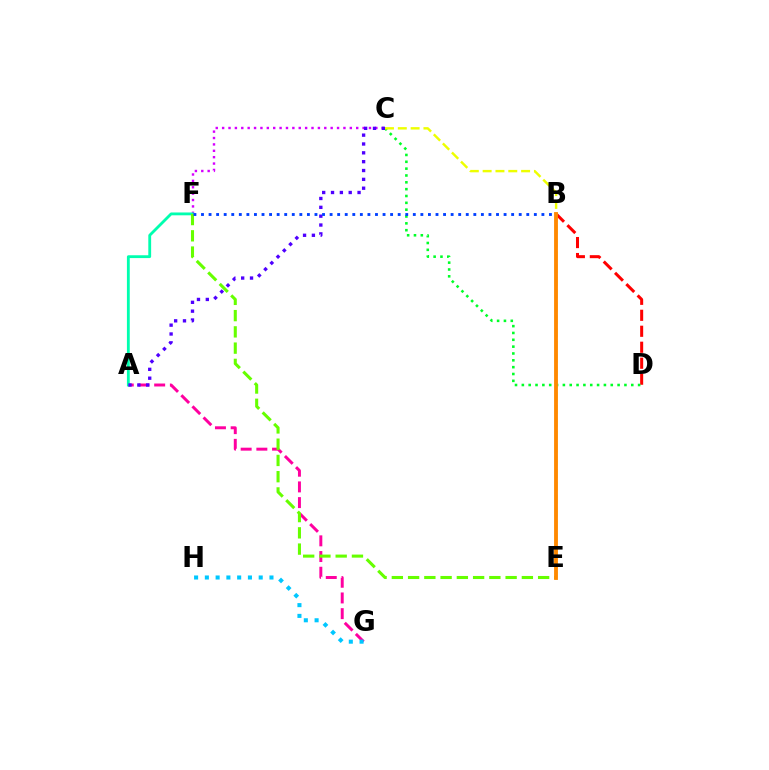{('B', 'D'): [{'color': '#ff0000', 'line_style': 'dashed', 'thickness': 2.17}], ('A', 'G'): [{'color': '#ff00a0', 'line_style': 'dashed', 'thickness': 2.13}], ('C', 'F'): [{'color': '#d600ff', 'line_style': 'dotted', 'thickness': 1.73}], ('A', 'F'): [{'color': '#00ffaf', 'line_style': 'solid', 'thickness': 2.04}], ('C', 'D'): [{'color': '#00ff27', 'line_style': 'dotted', 'thickness': 1.86}], ('A', 'C'): [{'color': '#4f00ff', 'line_style': 'dotted', 'thickness': 2.4}], ('E', 'F'): [{'color': '#66ff00', 'line_style': 'dashed', 'thickness': 2.21}], ('C', 'E'): [{'color': '#eeff00', 'line_style': 'dashed', 'thickness': 1.74}], ('B', 'E'): [{'color': '#ff8800', 'line_style': 'solid', 'thickness': 2.75}], ('B', 'F'): [{'color': '#003fff', 'line_style': 'dotted', 'thickness': 2.06}], ('G', 'H'): [{'color': '#00c7ff', 'line_style': 'dotted', 'thickness': 2.93}]}